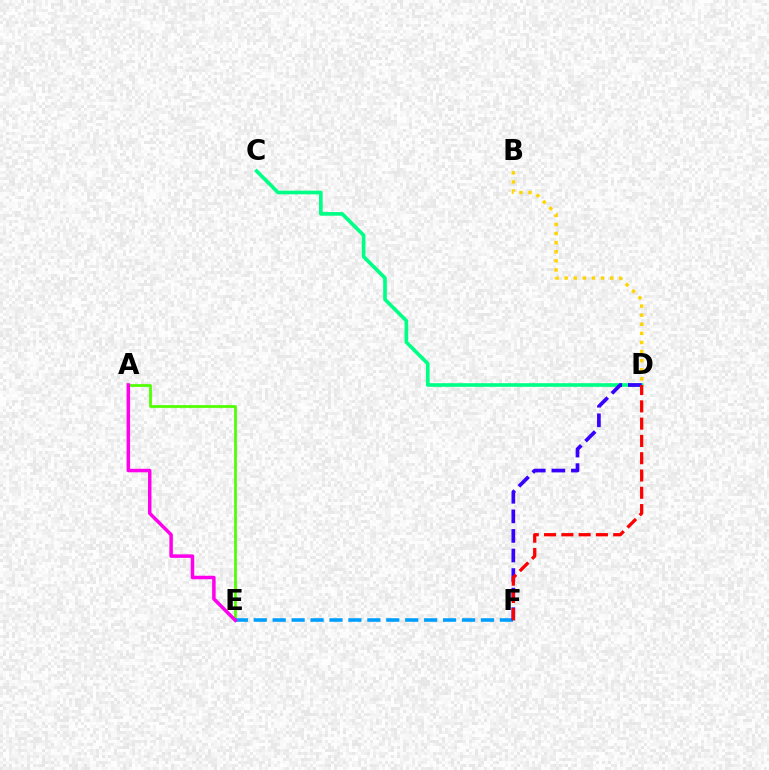{('B', 'D'): [{'color': '#ffd500', 'line_style': 'dotted', 'thickness': 2.47}], ('A', 'E'): [{'color': '#4fff00', 'line_style': 'solid', 'thickness': 1.97}, {'color': '#ff00ed', 'line_style': 'solid', 'thickness': 2.51}], ('C', 'D'): [{'color': '#00ff86', 'line_style': 'solid', 'thickness': 2.63}], ('E', 'F'): [{'color': '#009eff', 'line_style': 'dashed', 'thickness': 2.57}], ('D', 'F'): [{'color': '#3700ff', 'line_style': 'dashed', 'thickness': 2.66}, {'color': '#ff0000', 'line_style': 'dashed', 'thickness': 2.35}]}